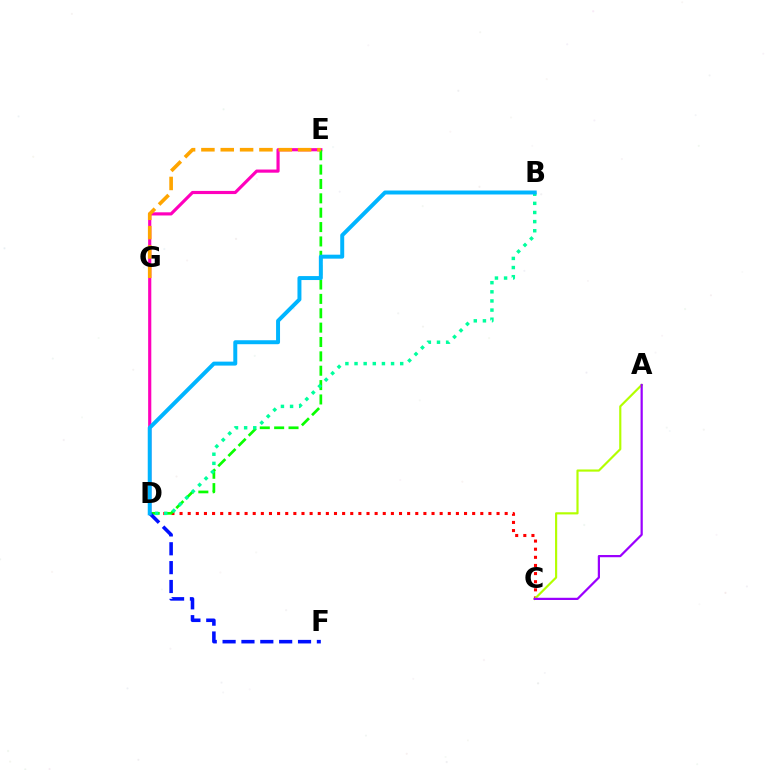{('D', 'E'): [{'color': '#ff00bd', 'line_style': 'solid', 'thickness': 2.27}, {'color': '#08ff00', 'line_style': 'dashed', 'thickness': 1.95}], ('C', 'D'): [{'color': '#ff0000', 'line_style': 'dotted', 'thickness': 2.21}], ('A', 'C'): [{'color': '#b3ff00', 'line_style': 'solid', 'thickness': 1.56}, {'color': '#9b00ff', 'line_style': 'solid', 'thickness': 1.6}], ('B', 'D'): [{'color': '#00ff9d', 'line_style': 'dotted', 'thickness': 2.48}, {'color': '#00b5ff', 'line_style': 'solid', 'thickness': 2.85}], ('E', 'G'): [{'color': '#ffa500', 'line_style': 'dashed', 'thickness': 2.63}], ('D', 'F'): [{'color': '#0010ff', 'line_style': 'dashed', 'thickness': 2.56}]}